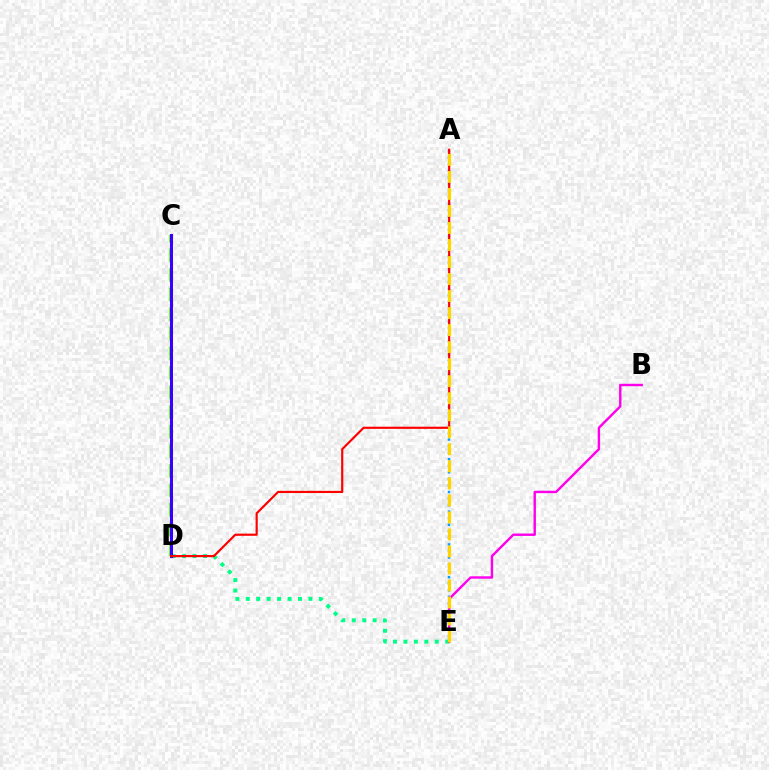{('D', 'E'): [{'color': '#00ff86', 'line_style': 'dotted', 'thickness': 2.84}], ('A', 'E'): [{'color': '#009eff', 'line_style': 'dotted', 'thickness': 1.78}, {'color': '#ffd500', 'line_style': 'dashed', 'thickness': 2.31}], ('C', 'D'): [{'color': '#4fff00', 'line_style': 'dashed', 'thickness': 2.66}, {'color': '#3700ff', 'line_style': 'solid', 'thickness': 2.19}], ('A', 'D'): [{'color': '#ff0000', 'line_style': 'solid', 'thickness': 1.56}], ('B', 'E'): [{'color': '#ff00ed', 'line_style': 'solid', 'thickness': 1.74}]}